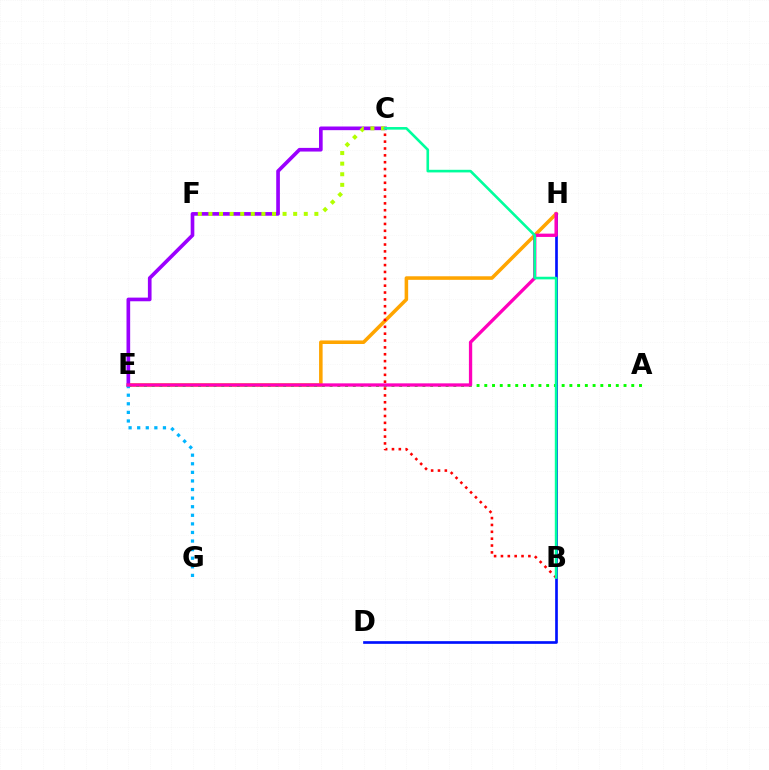{('E', 'H'): [{'color': '#ffa500', 'line_style': 'solid', 'thickness': 2.56}, {'color': '#ff00bd', 'line_style': 'solid', 'thickness': 2.37}], ('C', 'E'): [{'color': '#9b00ff', 'line_style': 'solid', 'thickness': 2.64}], ('C', 'F'): [{'color': '#b3ff00', 'line_style': 'dotted', 'thickness': 2.88}], ('D', 'H'): [{'color': '#0010ff', 'line_style': 'solid', 'thickness': 1.92}], ('A', 'E'): [{'color': '#08ff00', 'line_style': 'dotted', 'thickness': 2.1}], ('E', 'G'): [{'color': '#00b5ff', 'line_style': 'dotted', 'thickness': 2.33}], ('B', 'C'): [{'color': '#ff0000', 'line_style': 'dotted', 'thickness': 1.86}, {'color': '#00ff9d', 'line_style': 'solid', 'thickness': 1.89}]}